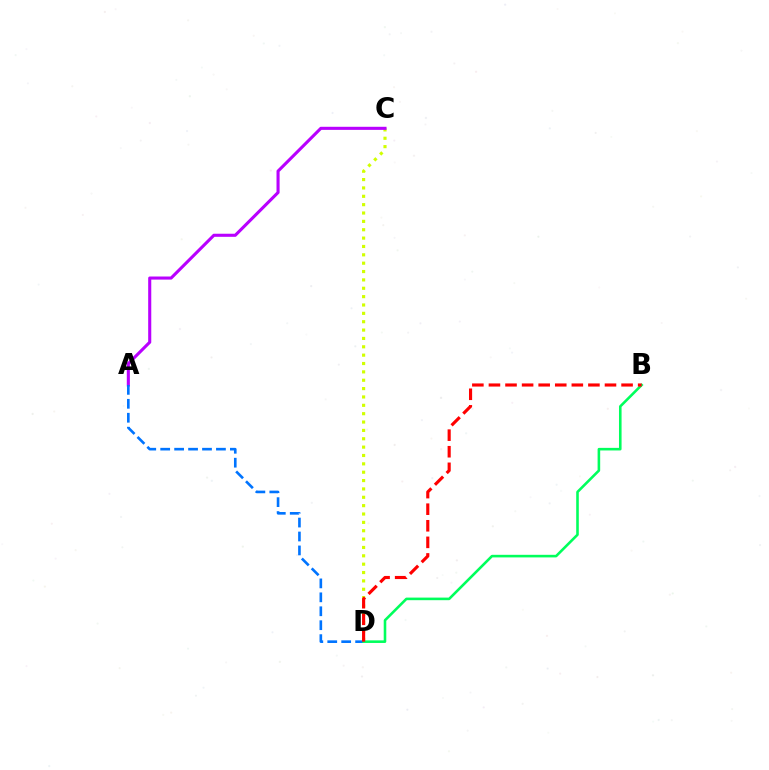{('C', 'D'): [{'color': '#d1ff00', 'line_style': 'dotted', 'thickness': 2.27}], ('A', 'C'): [{'color': '#b900ff', 'line_style': 'solid', 'thickness': 2.22}], ('A', 'D'): [{'color': '#0074ff', 'line_style': 'dashed', 'thickness': 1.89}], ('B', 'D'): [{'color': '#00ff5c', 'line_style': 'solid', 'thickness': 1.86}, {'color': '#ff0000', 'line_style': 'dashed', 'thickness': 2.25}]}